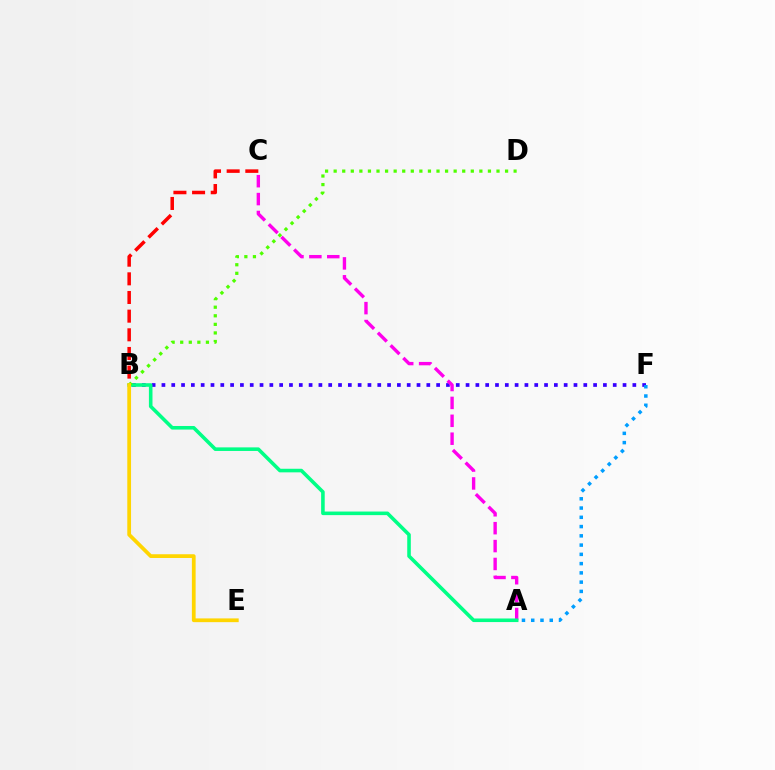{('B', 'C'): [{'color': '#ff0000', 'line_style': 'dashed', 'thickness': 2.53}], ('B', 'F'): [{'color': '#3700ff', 'line_style': 'dotted', 'thickness': 2.67}], ('A', 'C'): [{'color': '#ff00ed', 'line_style': 'dashed', 'thickness': 2.43}], ('A', 'B'): [{'color': '#00ff86', 'line_style': 'solid', 'thickness': 2.58}], ('A', 'F'): [{'color': '#009eff', 'line_style': 'dotted', 'thickness': 2.52}], ('B', 'D'): [{'color': '#4fff00', 'line_style': 'dotted', 'thickness': 2.33}], ('B', 'E'): [{'color': '#ffd500', 'line_style': 'solid', 'thickness': 2.7}]}